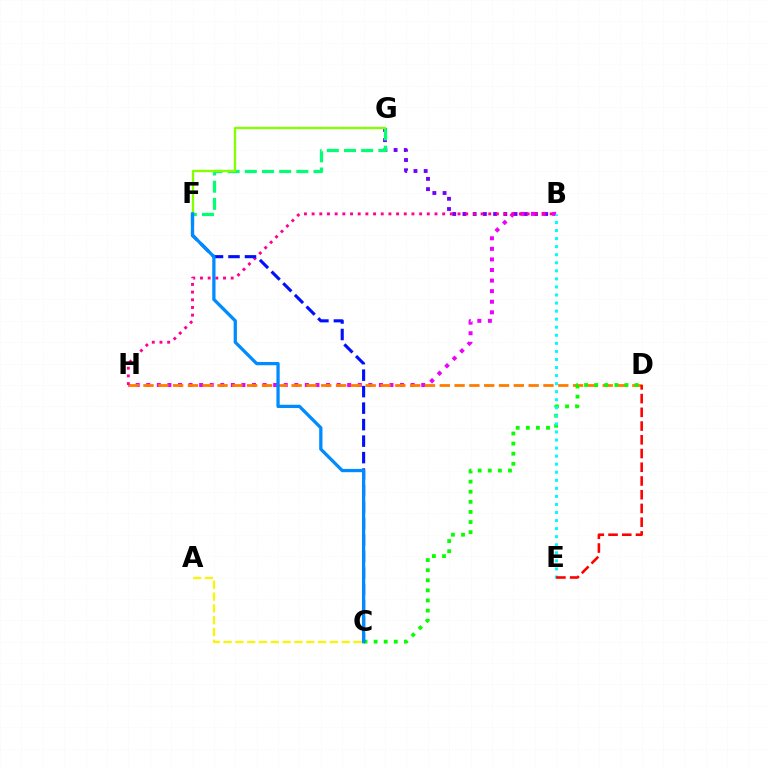{('B', 'G'): [{'color': '#7200ff', 'line_style': 'dotted', 'thickness': 2.78}], ('B', 'H'): [{'color': '#ee00ff', 'line_style': 'dotted', 'thickness': 2.87}, {'color': '#ff0094', 'line_style': 'dotted', 'thickness': 2.09}], ('A', 'C'): [{'color': '#fcf500', 'line_style': 'dashed', 'thickness': 1.6}], ('D', 'H'): [{'color': '#ff7c00', 'line_style': 'dashed', 'thickness': 2.01}], ('F', 'G'): [{'color': '#00ff74', 'line_style': 'dashed', 'thickness': 2.33}, {'color': '#84ff00', 'line_style': 'solid', 'thickness': 1.67}], ('C', 'D'): [{'color': '#08ff00', 'line_style': 'dotted', 'thickness': 2.74}], ('C', 'F'): [{'color': '#0010ff', 'line_style': 'dashed', 'thickness': 2.24}, {'color': '#008cff', 'line_style': 'solid', 'thickness': 2.35}], ('B', 'E'): [{'color': '#00fff6', 'line_style': 'dotted', 'thickness': 2.19}], ('D', 'E'): [{'color': '#ff0000', 'line_style': 'dashed', 'thickness': 1.87}]}